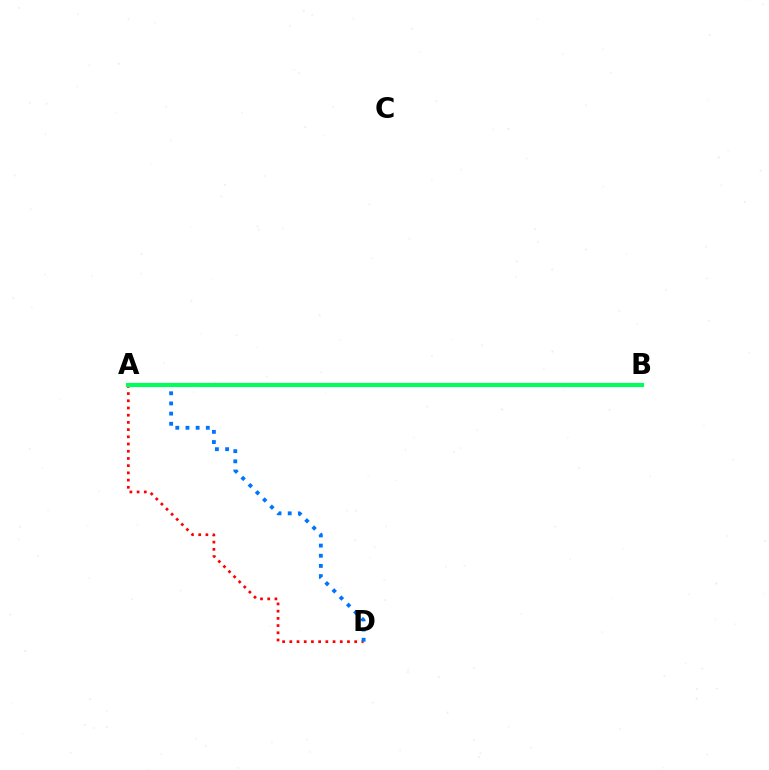{('A', 'D'): [{'color': '#ff0000', 'line_style': 'dotted', 'thickness': 1.96}, {'color': '#0074ff', 'line_style': 'dotted', 'thickness': 2.76}], ('A', 'B'): [{'color': '#d1ff00', 'line_style': 'solid', 'thickness': 1.9}, {'color': '#b900ff', 'line_style': 'solid', 'thickness': 2.6}, {'color': '#00ff5c', 'line_style': 'solid', 'thickness': 2.97}]}